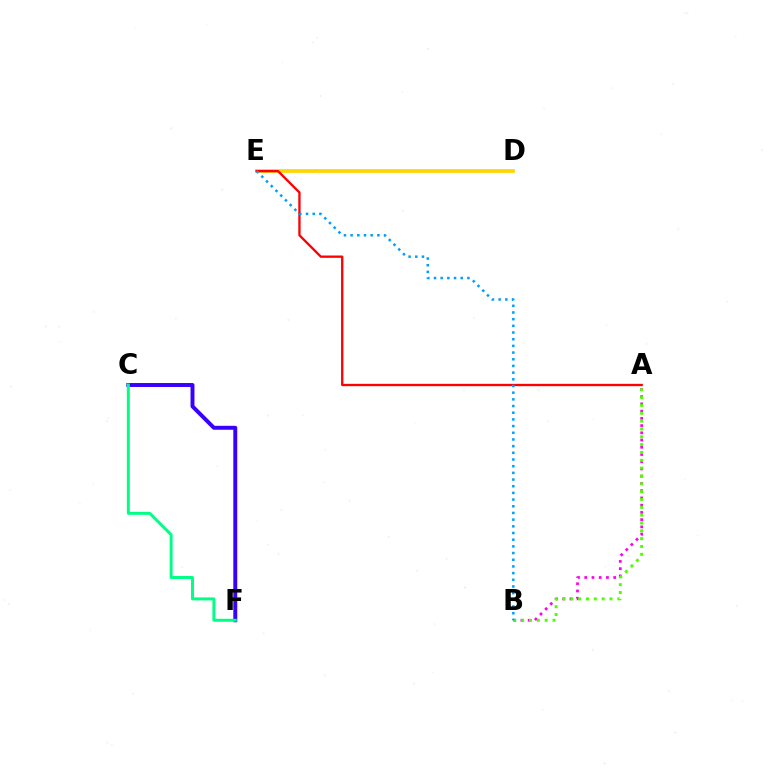{('C', 'F'): [{'color': '#3700ff', 'line_style': 'solid', 'thickness': 2.83}, {'color': '#00ff86', 'line_style': 'solid', 'thickness': 2.13}], ('D', 'E'): [{'color': '#ffd500', 'line_style': 'solid', 'thickness': 2.65}], ('A', 'B'): [{'color': '#ff00ed', 'line_style': 'dotted', 'thickness': 1.97}, {'color': '#4fff00', 'line_style': 'dotted', 'thickness': 2.13}], ('A', 'E'): [{'color': '#ff0000', 'line_style': 'solid', 'thickness': 1.67}], ('B', 'E'): [{'color': '#009eff', 'line_style': 'dotted', 'thickness': 1.82}]}